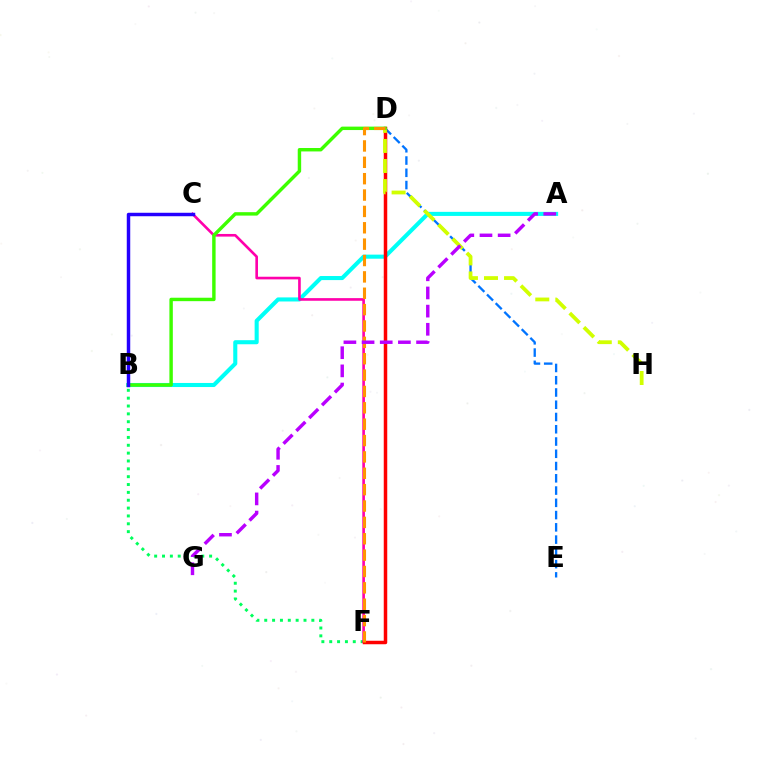{('B', 'F'): [{'color': '#00ff5c', 'line_style': 'dotted', 'thickness': 2.13}], ('A', 'B'): [{'color': '#00fff6', 'line_style': 'solid', 'thickness': 2.93}], ('D', 'E'): [{'color': '#0074ff', 'line_style': 'dashed', 'thickness': 1.67}], ('C', 'F'): [{'color': '#ff00ac', 'line_style': 'solid', 'thickness': 1.9}], ('D', 'F'): [{'color': '#ff0000', 'line_style': 'solid', 'thickness': 2.51}, {'color': '#ff9400', 'line_style': 'dashed', 'thickness': 2.22}], ('D', 'H'): [{'color': '#d1ff00', 'line_style': 'dashed', 'thickness': 2.72}], ('B', 'D'): [{'color': '#3dff00', 'line_style': 'solid', 'thickness': 2.47}], ('B', 'C'): [{'color': '#2500ff', 'line_style': 'solid', 'thickness': 2.49}], ('A', 'G'): [{'color': '#b900ff', 'line_style': 'dashed', 'thickness': 2.47}]}